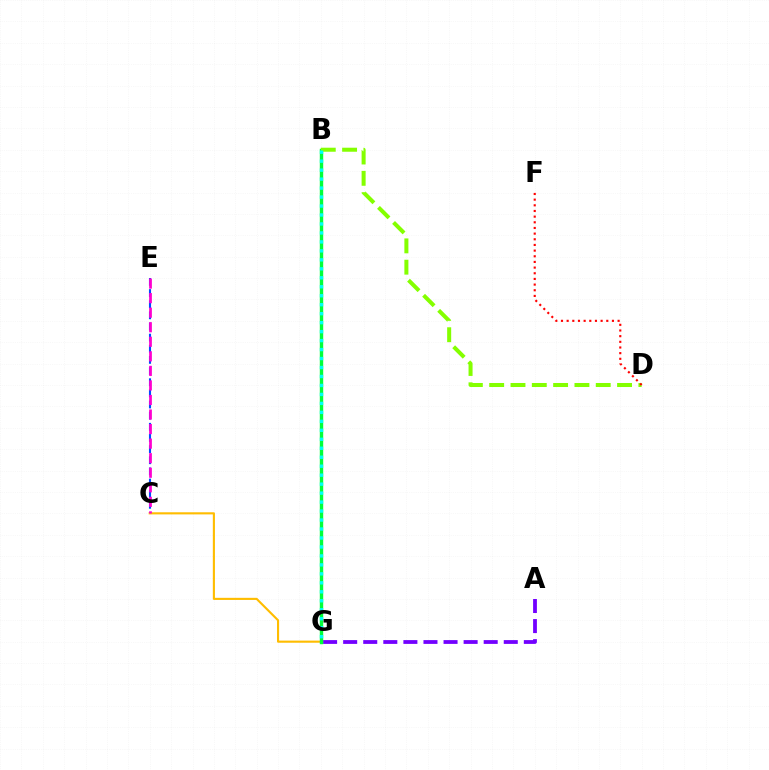{('C', 'E'): [{'color': '#004bff', 'line_style': 'dashed', 'thickness': 1.51}, {'color': '#ff00cf', 'line_style': 'dashed', 'thickness': 1.98}], ('C', 'G'): [{'color': '#ffbd00', 'line_style': 'solid', 'thickness': 1.53}], ('A', 'G'): [{'color': '#7200ff', 'line_style': 'dashed', 'thickness': 2.73}], ('B', 'G'): [{'color': '#00ff39', 'line_style': 'solid', 'thickness': 2.45}, {'color': '#00fff6', 'line_style': 'dotted', 'thickness': 2.44}], ('B', 'D'): [{'color': '#84ff00', 'line_style': 'dashed', 'thickness': 2.9}], ('D', 'F'): [{'color': '#ff0000', 'line_style': 'dotted', 'thickness': 1.54}]}